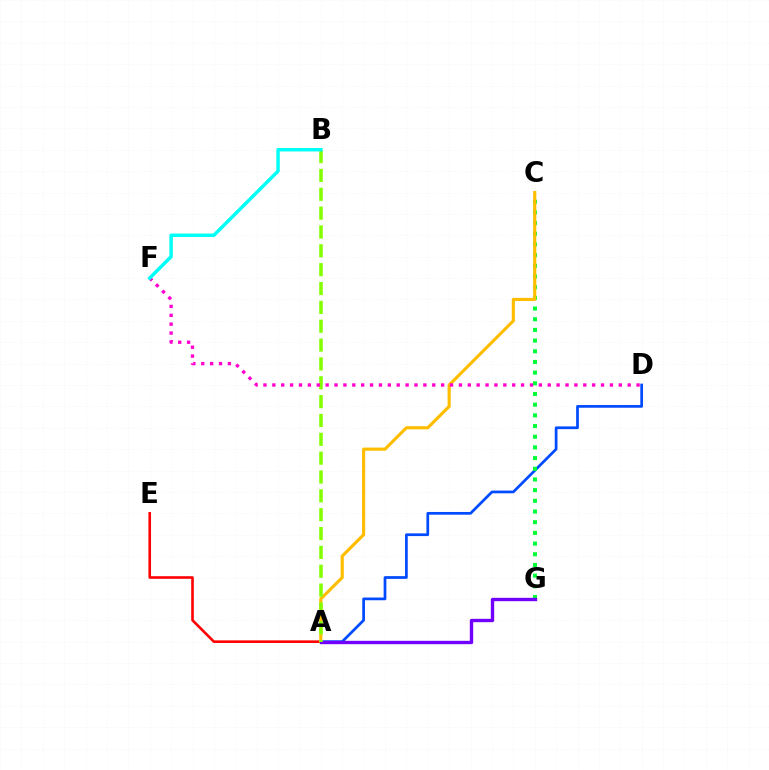{('A', 'D'): [{'color': '#004bff', 'line_style': 'solid', 'thickness': 1.96}], ('A', 'E'): [{'color': '#ff0000', 'line_style': 'solid', 'thickness': 1.88}], ('C', 'G'): [{'color': '#00ff39', 'line_style': 'dotted', 'thickness': 2.9}], ('A', 'C'): [{'color': '#ffbd00', 'line_style': 'solid', 'thickness': 2.26}], ('A', 'G'): [{'color': '#7200ff', 'line_style': 'solid', 'thickness': 2.42}], ('A', 'B'): [{'color': '#84ff00', 'line_style': 'dashed', 'thickness': 2.56}], ('D', 'F'): [{'color': '#ff00cf', 'line_style': 'dotted', 'thickness': 2.41}], ('B', 'F'): [{'color': '#00fff6', 'line_style': 'solid', 'thickness': 2.5}]}